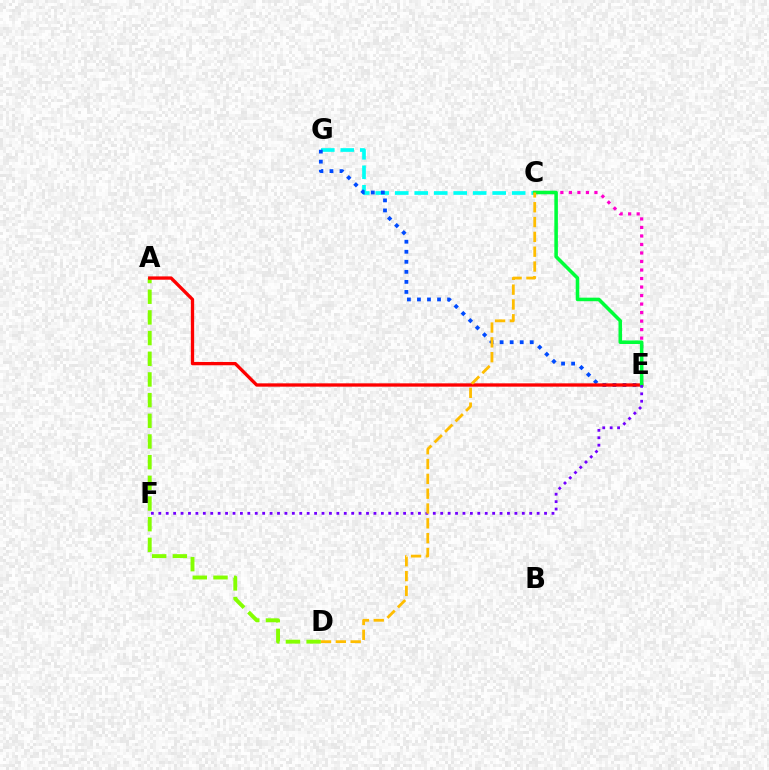{('C', 'G'): [{'color': '#00fff6', 'line_style': 'dashed', 'thickness': 2.65}], ('E', 'G'): [{'color': '#004bff', 'line_style': 'dotted', 'thickness': 2.73}], ('C', 'E'): [{'color': '#ff00cf', 'line_style': 'dotted', 'thickness': 2.31}, {'color': '#00ff39', 'line_style': 'solid', 'thickness': 2.56}], ('A', 'D'): [{'color': '#84ff00', 'line_style': 'dashed', 'thickness': 2.81}], ('A', 'E'): [{'color': '#ff0000', 'line_style': 'solid', 'thickness': 2.38}], ('E', 'F'): [{'color': '#7200ff', 'line_style': 'dotted', 'thickness': 2.02}], ('C', 'D'): [{'color': '#ffbd00', 'line_style': 'dashed', 'thickness': 2.01}]}